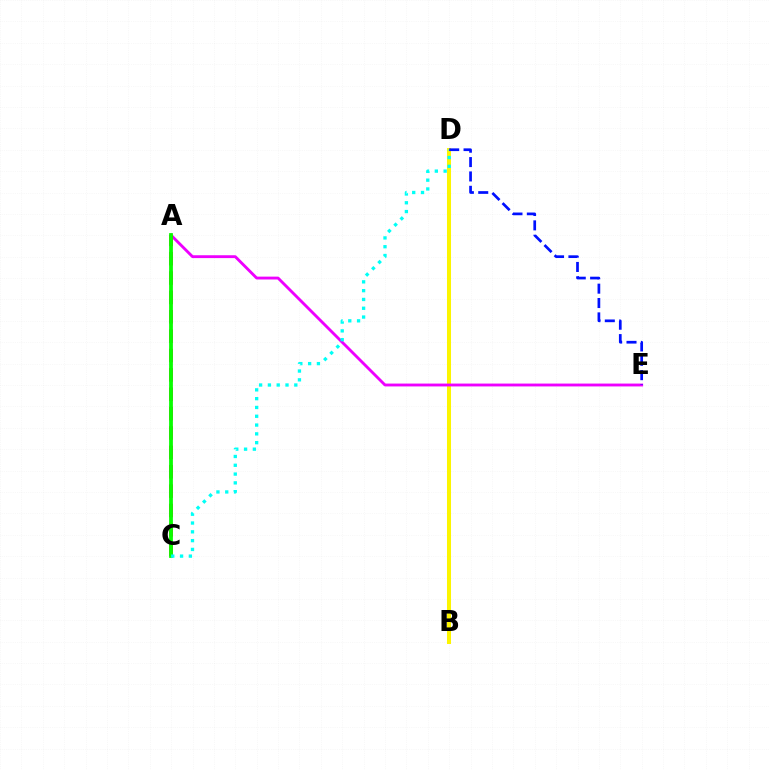{('B', 'D'): [{'color': '#fcf500', 'line_style': 'solid', 'thickness': 2.89}], ('A', 'E'): [{'color': '#ee00ff', 'line_style': 'solid', 'thickness': 2.06}], ('A', 'C'): [{'color': '#ff0000', 'line_style': 'dashed', 'thickness': 2.63}, {'color': '#08ff00', 'line_style': 'solid', 'thickness': 2.72}], ('C', 'D'): [{'color': '#00fff6', 'line_style': 'dotted', 'thickness': 2.39}], ('D', 'E'): [{'color': '#0010ff', 'line_style': 'dashed', 'thickness': 1.95}]}